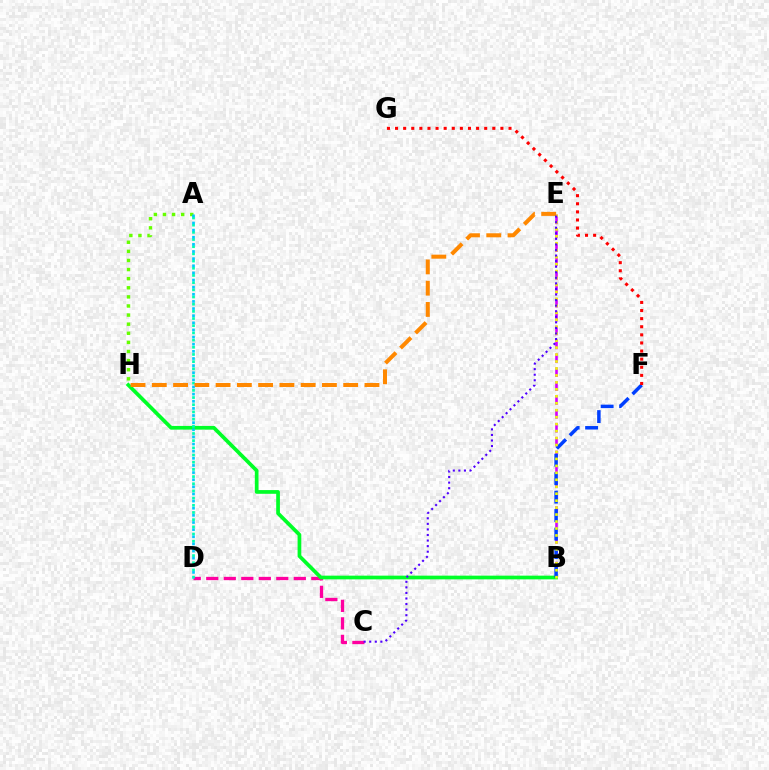{('B', 'E'): [{'color': '#d600ff', 'line_style': 'dashed', 'thickness': 1.89}, {'color': '#eeff00', 'line_style': 'dotted', 'thickness': 1.89}], ('A', 'H'): [{'color': '#66ff00', 'line_style': 'dotted', 'thickness': 2.47}], ('C', 'D'): [{'color': '#ff00a0', 'line_style': 'dashed', 'thickness': 2.38}], ('B', 'H'): [{'color': '#00ff27', 'line_style': 'solid', 'thickness': 2.67}], ('B', 'F'): [{'color': '#003fff', 'line_style': 'dashed', 'thickness': 2.51}], ('A', 'D'): [{'color': '#00ffaf', 'line_style': 'dotted', 'thickness': 1.95}, {'color': '#00c7ff', 'line_style': 'dotted', 'thickness': 1.94}], ('E', 'H'): [{'color': '#ff8800', 'line_style': 'dashed', 'thickness': 2.89}], ('F', 'G'): [{'color': '#ff0000', 'line_style': 'dotted', 'thickness': 2.2}], ('C', 'E'): [{'color': '#4f00ff', 'line_style': 'dotted', 'thickness': 1.51}]}